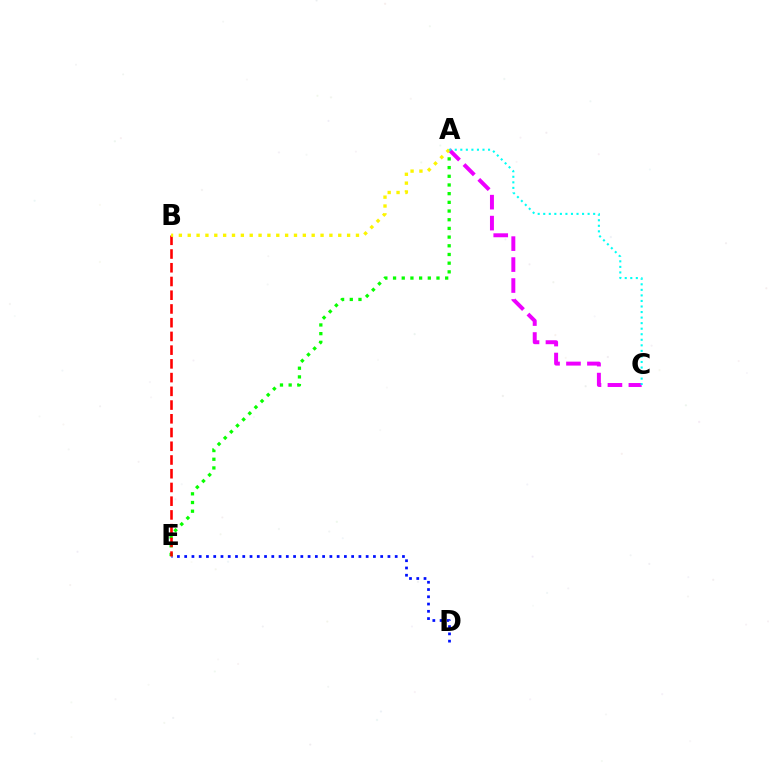{('D', 'E'): [{'color': '#0010ff', 'line_style': 'dotted', 'thickness': 1.97}], ('A', 'E'): [{'color': '#08ff00', 'line_style': 'dotted', 'thickness': 2.36}], ('B', 'E'): [{'color': '#ff0000', 'line_style': 'dashed', 'thickness': 1.87}], ('A', 'C'): [{'color': '#ee00ff', 'line_style': 'dashed', 'thickness': 2.85}, {'color': '#00fff6', 'line_style': 'dotted', 'thickness': 1.51}], ('A', 'B'): [{'color': '#fcf500', 'line_style': 'dotted', 'thickness': 2.41}]}